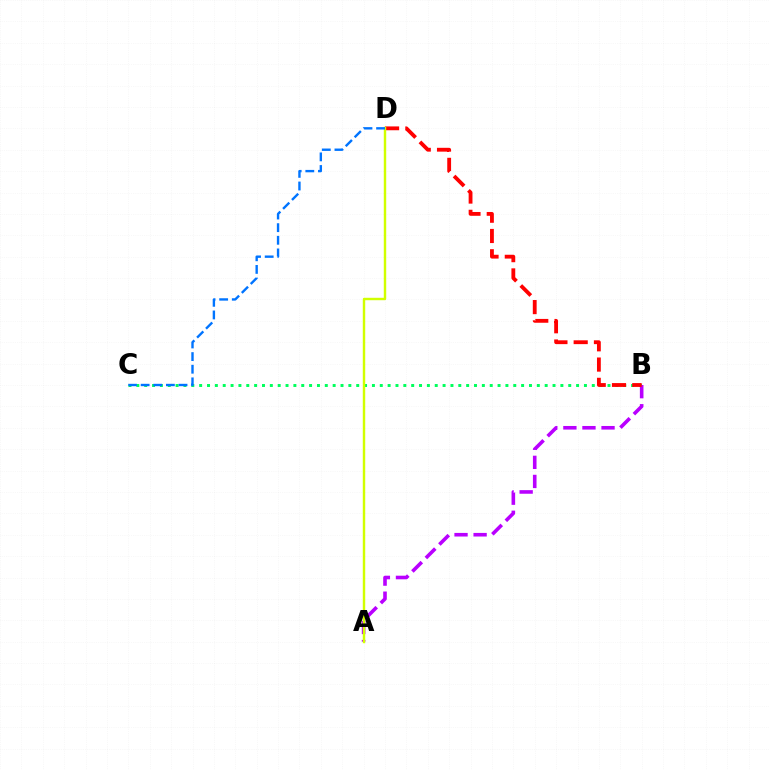{('B', 'C'): [{'color': '#00ff5c', 'line_style': 'dotted', 'thickness': 2.13}], ('A', 'B'): [{'color': '#b900ff', 'line_style': 'dashed', 'thickness': 2.59}], ('B', 'D'): [{'color': '#ff0000', 'line_style': 'dashed', 'thickness': 2.75}], ('A', 'D'): [{'color': '#d1ff00', 'line_style': 'solid', 'thickness': 1.75}], ('C', 'D'): [{'color': '#0074ff', 'line_style': 'dashed', 'thickness': 1.72}]}